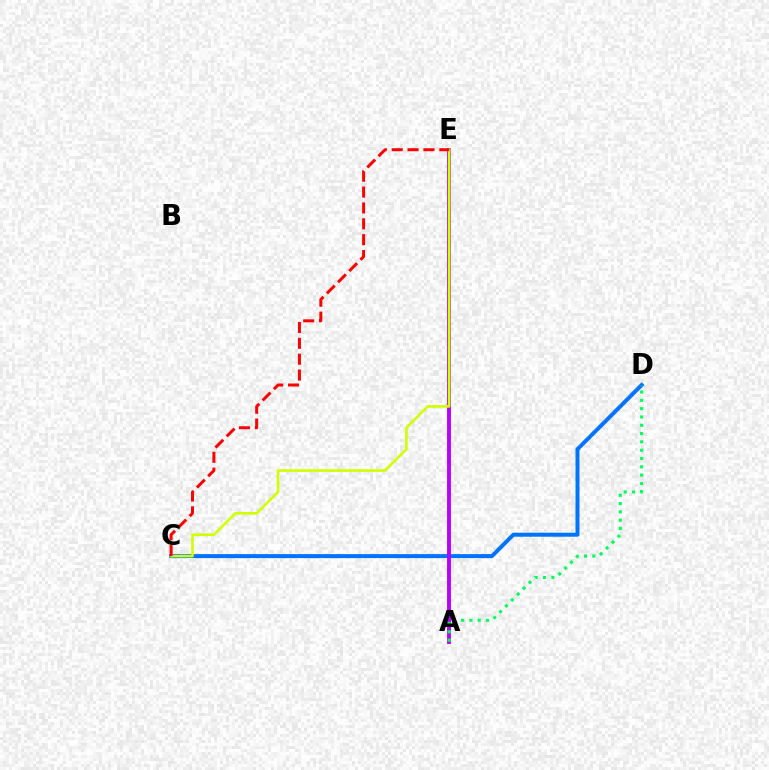{('C', 'D'): [{'color': '#0074ff', 'line_style': 'solid', 'thickness': 2.87}], ('A', 'E'): [{'color': '#b900ff', 'line_style': 'solid', 'thickness': 2.79}], ('C', 'E'): [{'color': '#d1ff00', 'line_style': 'solid', 'thickness': 1.89}, {'color': '#ff0000', 'line_style': 'dashed', 'thickness': 2.15}], ('A', 'D'): [{'color': '#00ff5c', 'line_style': 'dotted', 'thickness': 2.26}]}